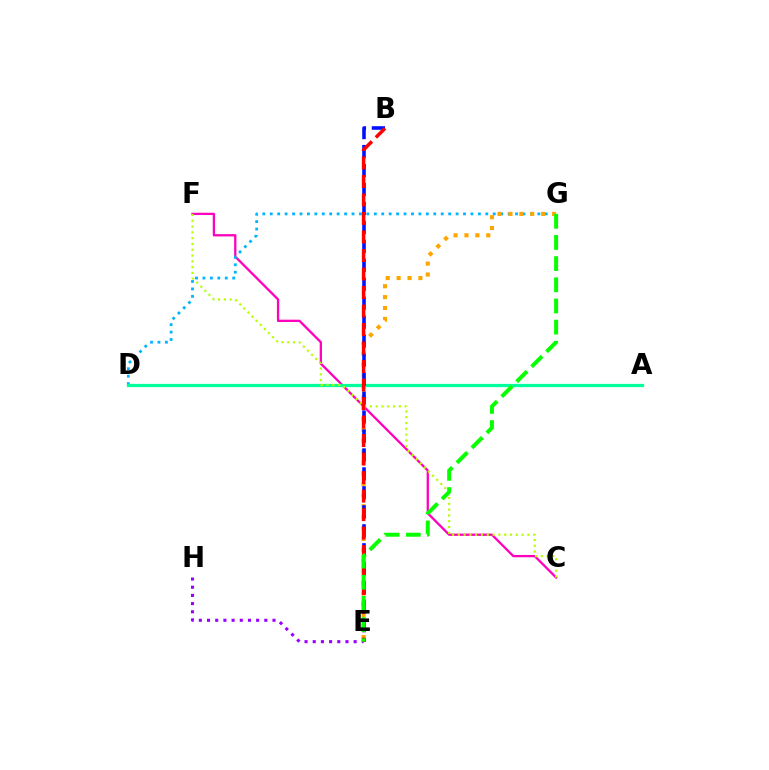{('C', 'F'): [{'color': '#ff00bd', 'line_style': 'solid', 'thickness': 1.66}, {'color': '#b3ff00', 'line_style': 'dotted', 'thickness': 1.57}], ('D', 'G'): [{'color': '#00b5ff', 'line_style': 'dotted', 'thickness': 2.02}], ('E', 'G'): [{'color': '#ffa500', 'line_style': 'dotted', 'thickness': 2.96}, {'color': '#08ff00', 'line_style': 'dashed', 'thickness': 2.88}], ('E', 'H'): [{'color': '#9b00ff', 'line_style': 'dotted', 'thickness': 2.22}], ('A', 'D'): [{'color': '#00ff9d', 'line_style': 'solid', 'thickness': 2.34}], ('B', 'E'): [{'color': '#0010ff', 'line_style': 'dashed', 'thickness': 2.58}, {'color': '#ff0000', 'line_style': 'dashed', 'thickness': 2.51}]}